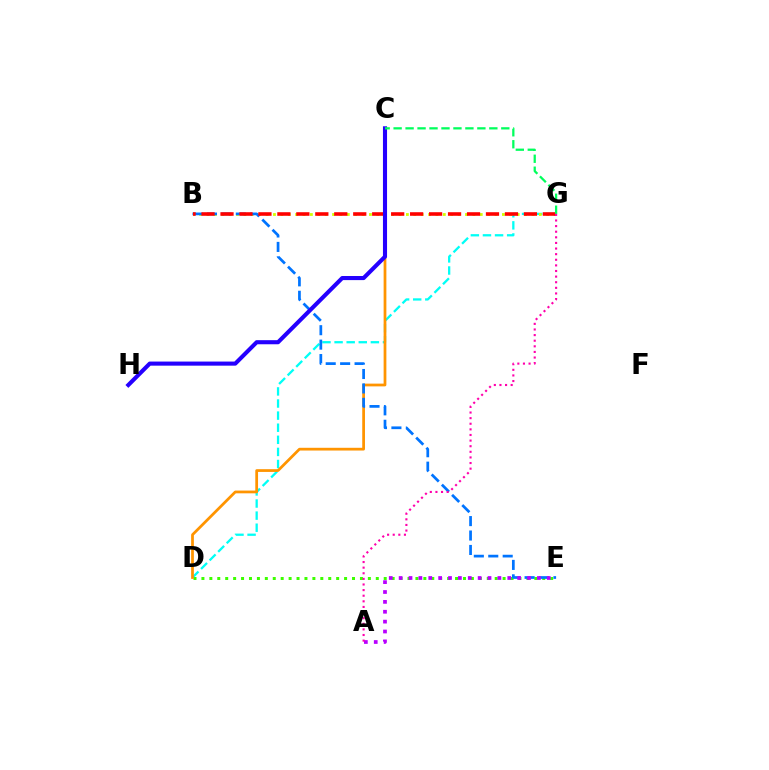{('D', 'E'): [{'color': '#3dff00', 'line_style': 'dotted', 'thickness': 2.15}], ('D', 'G'): [{'color': '#00fff6', 'line_style': 'dashed', 'thickness': 1.64}], ('C', 'D'): [{'color': '#ff9400', 'line_style': 'solid', 'thickness': 1.98}], ('B', 'G'): [{'color': '#d1ff00', 'line_style': 'dotted', 'thickness': 2.01}, {'color': '#ff0000', 'line_style': 'dashed', 'thickness': 2.58}], ('B', 'E'): [{'color': '#0074ff', 'line_style': 'dashed', 'thickness': 1.96}], ('A', 'E'): [{'color': '#b900ff', 'line_style': 'dotted', 'thickness': 2.68}], ('C', 'H'): [{'color': '#2500ff', 'line_style': 'solid', 'thickness': 2.95}], ('C', 'G'): [{'color': '#00ff5c', 'line_style': 'dashed', 'thickness': 1.63}], ('A', 'G'): [{'color': '#ff00ac', 'line_style': 'dotted', 'thickness': 1.52}]}